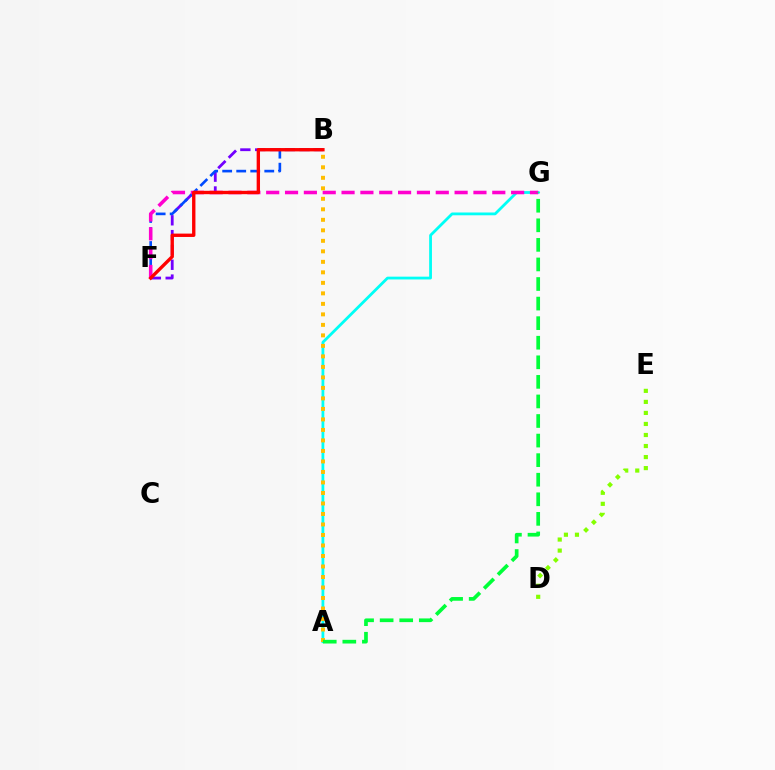{('B', 'F'): [{'color': '#7200ff', 'line_style': 'dashed', 'thickness': 2.01}, {'color': '#004bff', 'line_style': 'dashed', 'thickness': 1.91}, {'color': '#ff0000', 'line_style': 'solid', 'thickness': 2.42}], ('A', 'G'): [{'color': '#00fff6', 'line_style': 'solid', 'thickness': 2.01}, {'color': '#00ff39', 'line_style': 'dashed', 'thickness': 2.66}], ('F', 'G'): [{'color': '#ff00cf', 'line_style': 'dashed', 'thickness': 2.56}], ('D', 'E'): [{'color': '#84ff00', 'line_style': 'dotted', 'thickness': 3.0}], ('A', 'B'): [{'color': '#ffbd00', 'line_style': 'dotted', 'thickness': 2.85}]}